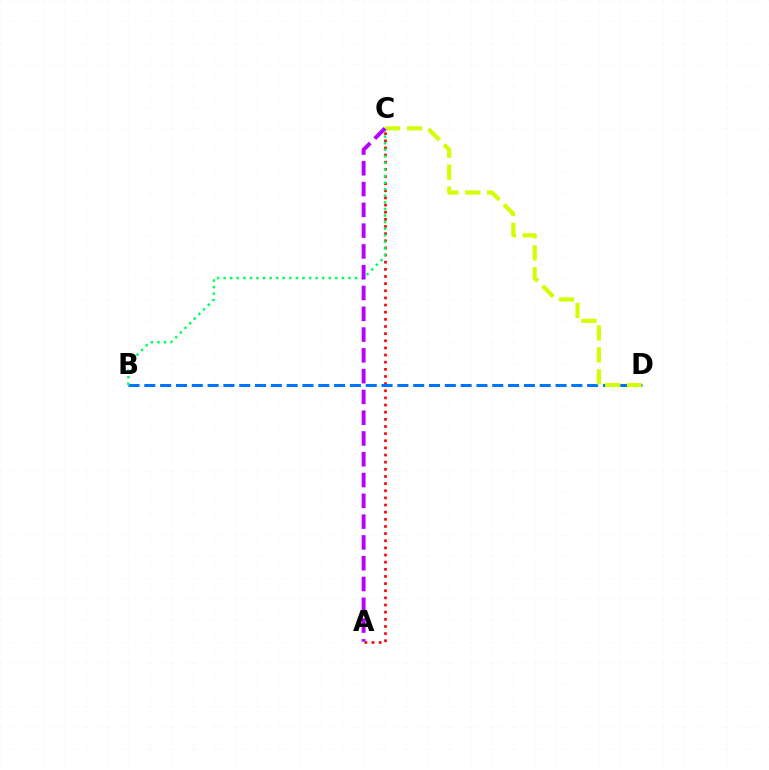{('A', 'C'): [{'color': '#ff0000', 'line_style': 'dotted', 'thickness': 1.94}, {'color': '#b900ff', 'line_style': 'dashed', 'thickness': 2.82}], ('B', 'D'): [{'color': '#0074ff', 'line_style': 'dashed', 'thickness': 2.15}], ('C', 'D'): [{'color': '#d1ff00', 'line_style': 'dashed', 'thickness': 2.98}], ('B', 'C'): [{'color': '#00ff5c', 'line_style': 'dotted', 'thickness': 1.79}]}